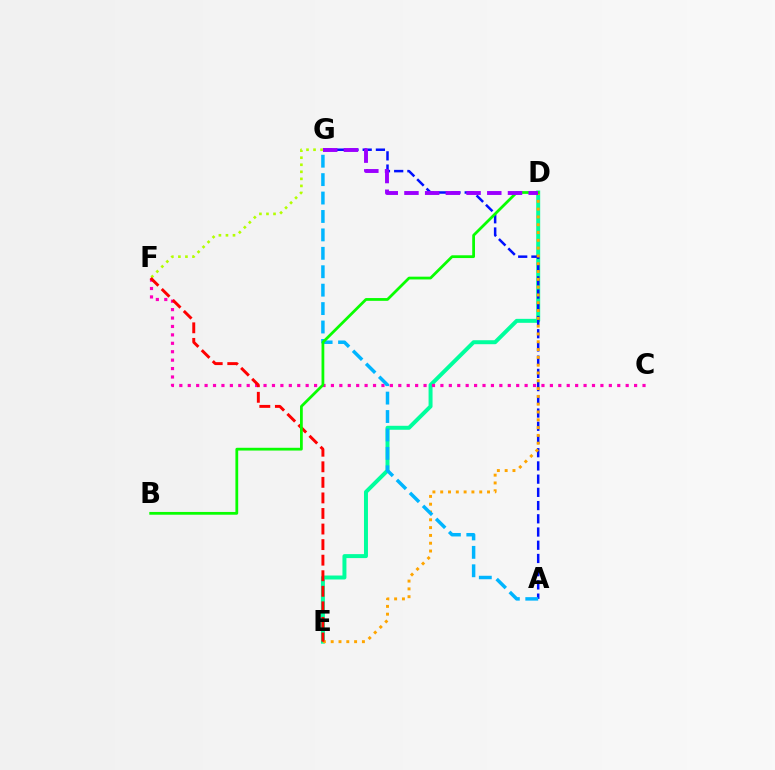{('D', 'E'): [{'color': '#00ff9d', 'line_style': 'solid', 'thickness': 2.86}, {'color': '#ffa500', 'line_style': 'dotted', 'thickness': 2.12}], ('C', 'F'): [{'color': '#ff00bd', 'line_style': 'dotted', 'thickness': 2.29}], ('A', 'G'): [{'color': '#0010ff', 'line_style': 'dashed', 'thickness': 1.8}, {'color': '#00b5ff', 'line_style': 'dashed', 'thickness': 2.5}], ('F', 'G'): [{'color': '#b3ff00', 'line_style': 'dotted', 'thickness': 1.91}], ('E', 'F'): [{'color': '#ff0000', 'line_style': 'dashed', 'thickness': 2.11}], ('B', 'D'): [{'color': '#08ff00', 'line_style': 'solid', 'thickness': 1.99}], ('D', 'G'): [{'color': '#9b00ff', 'line_style': 'dashed', 'thickness': 2.81}]}